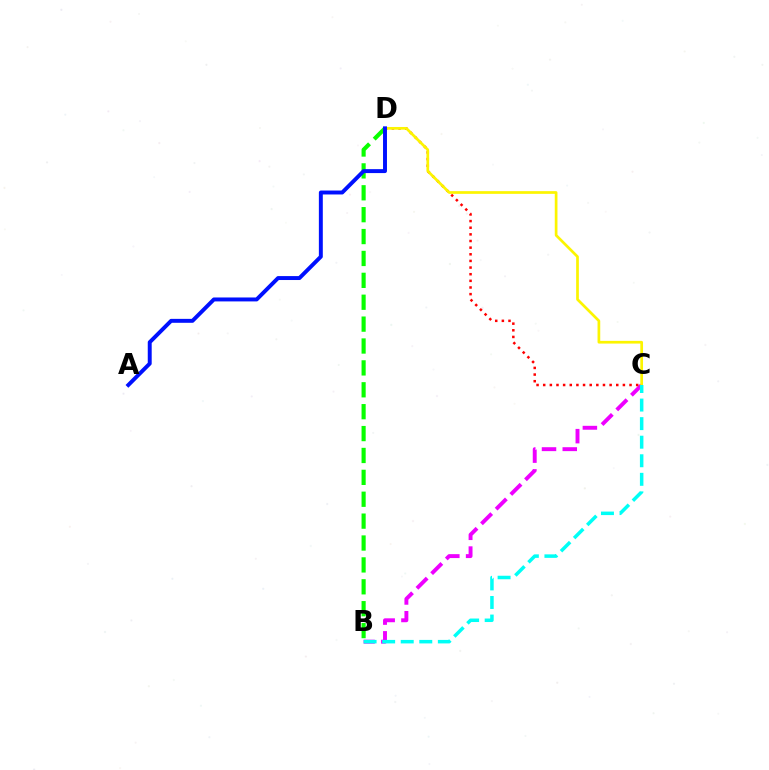{('B', 'D'): [{'color': '#08ff00', 'line_style': 'dashed', 'thickness': 2.97}], ('B', 'C'): [{'color': '#ee00ff', 'line_style': 'dashed', 'thickness': 2.82}, {'color': '#00fff6', 'line_style': 'dashed', 'thickness': 2.52}], ('C', 'D'): [{'color': '#ff0000', 'line_style': 'dotted', 'thickness': 1.8}, {'color': '#fcf500', 'line_style': 'solid', 'thickness': 1.95}], ('A', 'D'): [{'color': '#0010ff', 'line_style': 'solid', 'thickness': 2.84}]}